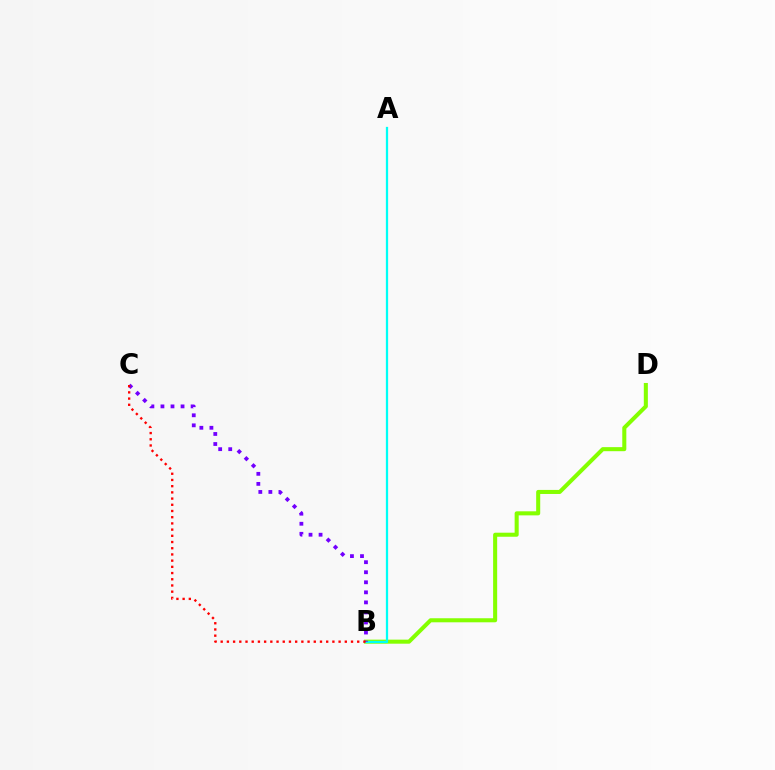{('B', 'D'): [{'color': '#84ff00', 'line_style': 'solid', 'thickness': 2.91}], ('A', 'B'): [{'color': '#00fff6', 'line_style': 'solid', 'thickness': 1.62}], ('B', 'C'): [{'color': '#7200ff', 'line_style': 'dotted', 'thickness': 2.73}, {'color': '#ff0000', 'line_style': 'dotted', 'thickness': 1.69}]}